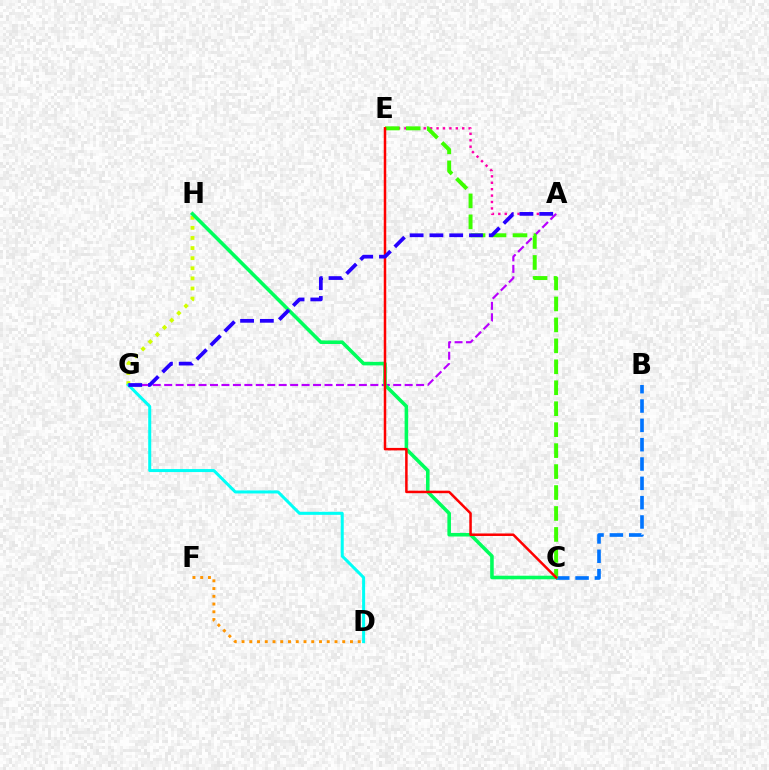{('A', 'G'): [{'color': '#b900ff', 'line_style': 'dashed', 'thickness': 1.56}, {'color': '#2500ff', 'line_style': 'dashed', 'thickness': 2.69}], ('A', 'E'): [{'color': '#ff00ac', 'line_style': 'dotted', 'thickness': 1.74}], ('G', 'H'): [{'color': '#d1ff00', 'line_style': 'dotted', 'thickness': 2.74}], ('B', 'C'): [{'color': '#0074ff', 'line_style': 'dashed', 'thickness': 2.63}], ('C', 'H'): [{'color': '#00ff5c', 'line_style': 'solid', 'thickness': 2.57}], ('D', 'G'): [{'color': '#00fff6', 'line_style': 'solid', 'thickness': 2.18}], ('C', 'E'): [{'color': '#3dff00', 'line_style': 'dashed', 'thickness': 2.85}, {'color': '#ff0000', 'line_style': 'solid', 'thickness': 1.8}], ('D', 'F'): [{'color': '#ff9400', 'line_style': 'dotted', 'thickness': 2.1}]}